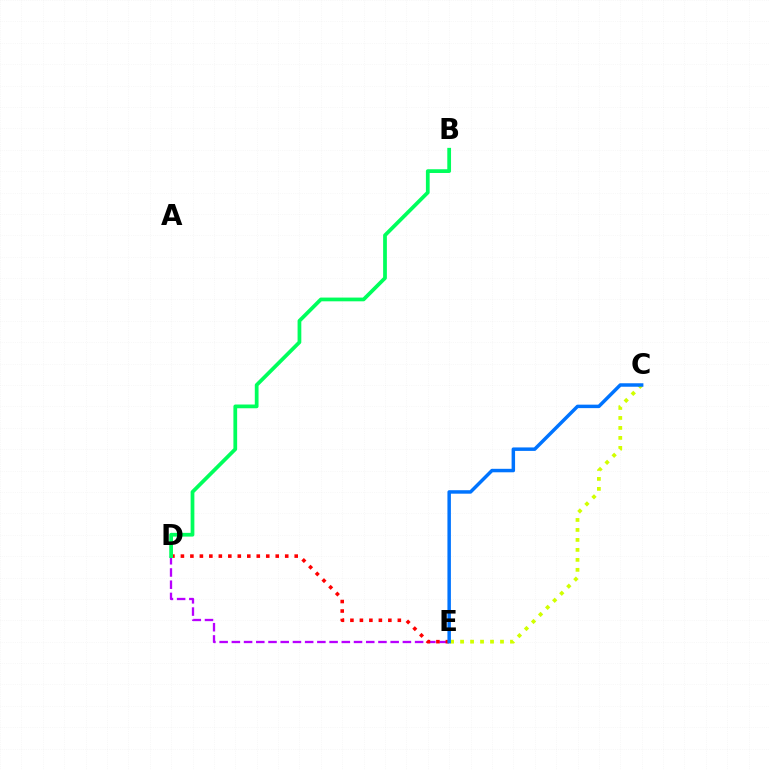{('D', 'E'): [{'color': '#b900ff', 'line_style': 'dashed', 'thickness': 1.66}, {'color': '#ff0000', 'line_style': 'dotted', 'thickness': 2.58}], ('C', 'E'): [{'color': '#d1ff00', 'line_style': 'dotted', 'thickness': 2.71}, {'color': '#0074ff', 'line_style': 'solid', 'thickness': 2.5}], ('B', 'D'): [{'color': '#00ff5c', 'line_style': 'solid', 'thickness': 2.69}]}